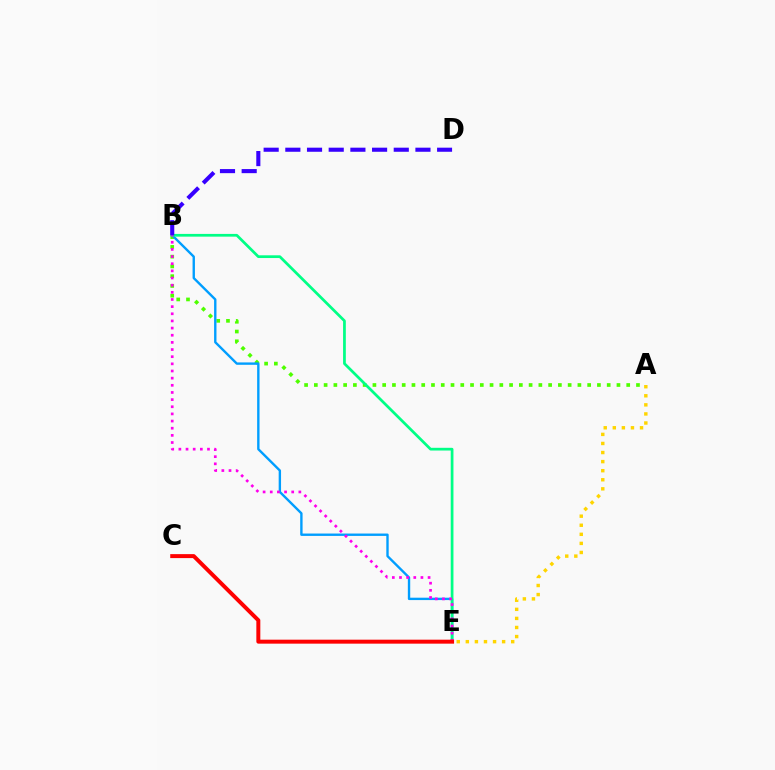{('A', 'B'): [{'color': '#4fff00', 'line_style': 'dotted', 'thickness': 2.65}], ('B', 'E'): [{'color': '#009eff', 'line_style': 'solid', 'thickness': 1.71}, {'color': '#00ff86', 'line_style': 'solid', 'thickness': 1.97}, {'color': '#ff00ed', 'line_style': 'dotted', 'thickness': 1.94}], ('A', 'E'): [{'color': '#ffd500', 'line_style': 'dotted', 'thickness': 2.47}], ('C', 'E'): [{'color': '#ff0000', 'line_style': 'solid', 'thickness': 2.86}], ('B', 'D'): [{'color': '#3700ff', 'line_style': 'dashed', 'thickness': 2.95}]}